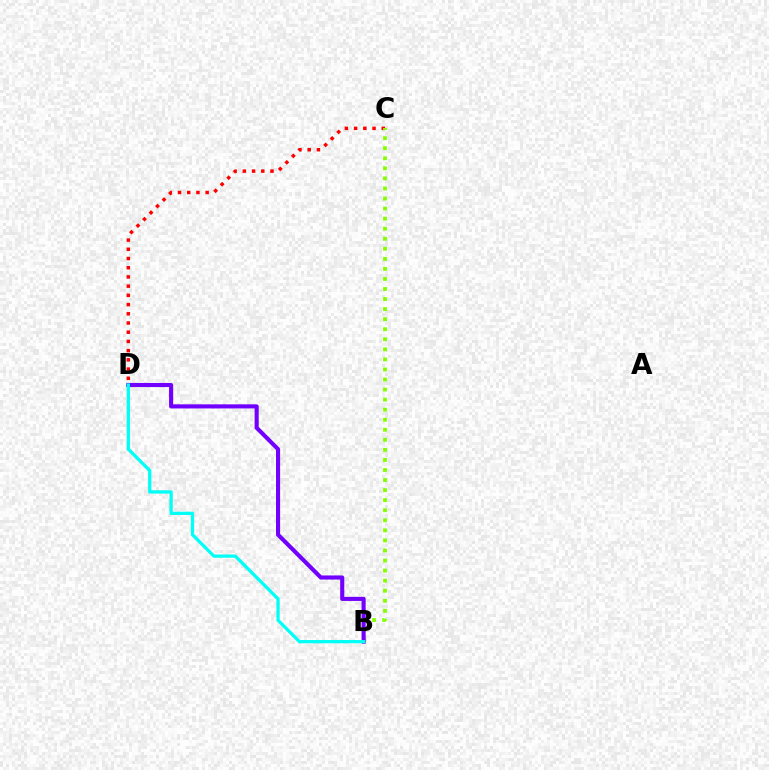{('C', 'D'): [{'color': '#ff0000', 'line_style': 'dotted', 'thickness': 2.5}], ('B', 'C'): [{'color': '#84ff00', 'line_style': 'dotted', 'thickness': 2.73}], ('B', 'D'): [{'color': '#7200ff', 'line_style': 'solid', 'thickness': 2.96}, {'color': '#00fff6', 'line_style': 'solid', 'thickness': 2.35}]}